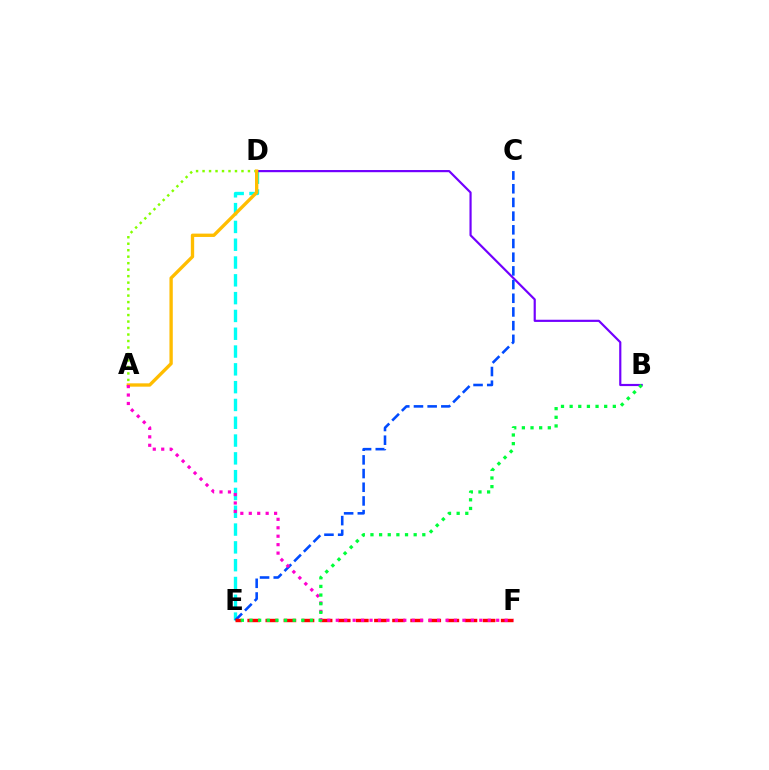{('D', 'E'): [{'color': '#00fff6', 'line_style': 'dashed', 'thickness': 2.42}], ('A', 'D'): [{'color': '#84ff00', 'line_style': 'dotted', 'thickness': 1.76}, {'color': '#ffbd00', 'line_style': 'solid', 'thickness': 2.4}], ('B', 'D'): [{'color': '#7200ff', 'line_style': 'solid', 'thickness': 1.57}], ('C', 'E'): [{'color': '#004bff', 'line_style': 'dashed', 'thickness': 1.86}], ('E', 'F'): [{'color': '#ff0000', 'line_style': 'dashed', 'thickness': 2.46}], ('A', 'F'): [{'color': '#ff00cf', 'line_style': 'dotted', 'thickness': 2.29}], ('B', 'E'): [{'color': '#00ff39', 'line_style': 'dotted', 'thickness': 2.35}]}